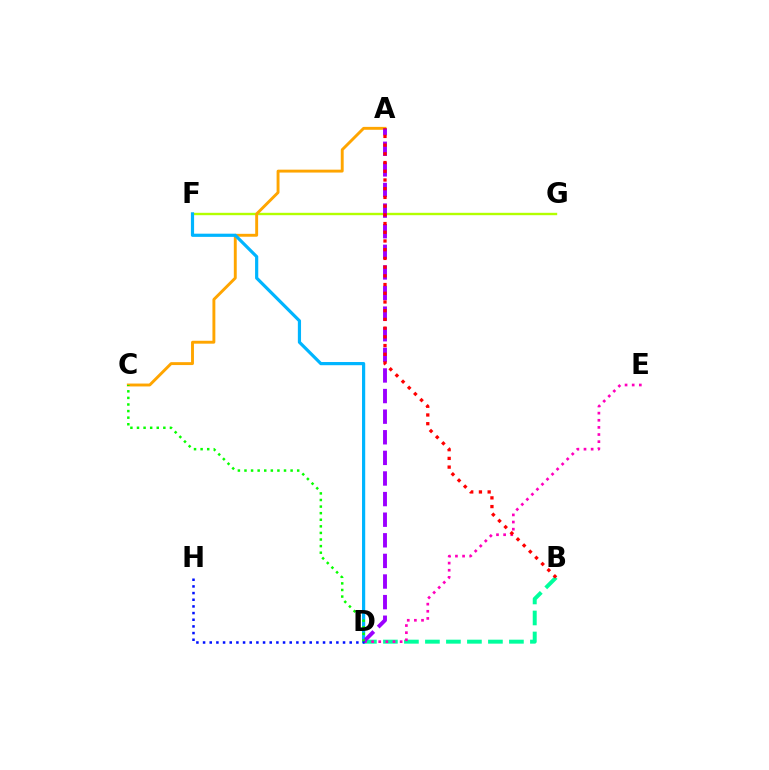{('F', 'G'): [{'color': '#b3ff00', 'line_style': 'solid', 'thickness': 1.71}], ('A', 'C'): [{'color': '#ffa500', 'line_style': 'solid', 'thickness': 2.09}], ('D', 'F'): [{'color': '#00b5ff', 'line_style': 'solid', 'thickness': 2.3}], ('B', 'D'): [{'color': '#00ff9d', 'line_style': 'dashed', 'thickness': 2.85}], ('D', 'E'): [{'color': '#ff00bd', 'line_style': 'dotted', 'thickness': 1.94}], ('A', 'D'): [{'color': '#9b00ff', 'line_style': 'dashed', 'thickness': 2.8}], ('C', 'D'): [{'color': '#08ff00', 'line_style': 'dotted', 'thickness': 1.79}], ('A', 'B'): [{'color': '#ff0000', 'line_style': 'dotted', 'thickness': 2.37}], ('D', 'H'): [{'color': '#0010ff', 'line_style': 'dotted', 'thickness': 1.81}]}